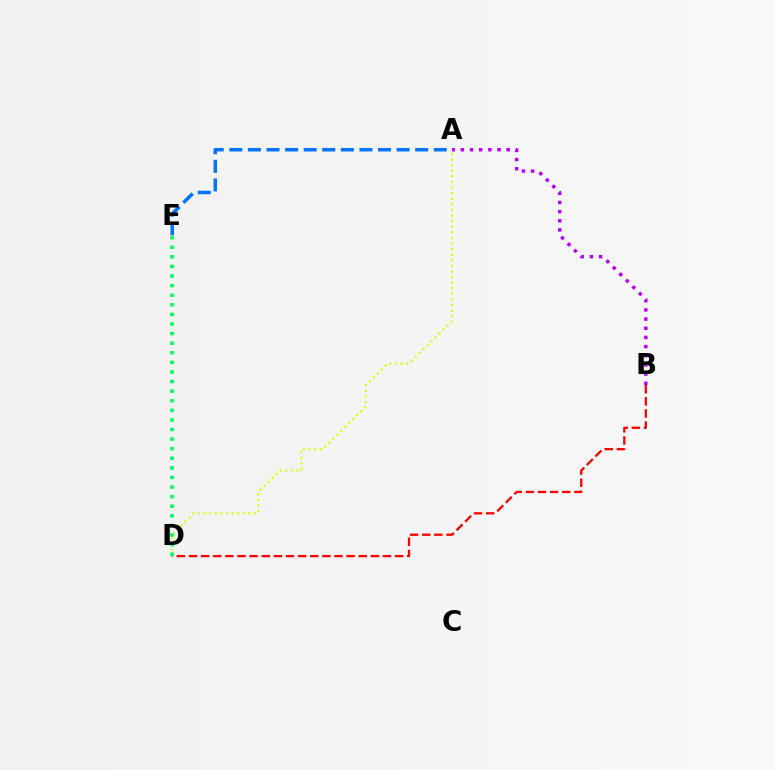{('A', 'B'): [{'color': '#b900ff', 'line_style': 'dotted', 'thickness': 2.49}], ('A', 'D'): [{'color': '#d1ff00', 'line_style': 'dotted', 'thickness': 1.52}], ('A', 'E'): [{'color': '#0074ff', 'line_style': 'dashed', 'thickness': 2.52}], ('B', 'D'): [{'color': '#ff0000', 'line_style': 'dashed', 'thickness': 1.65}], ('D', 'E'): [{'color': '#00ff5c', 'line_style': 'dotted', 'thickness': 2.61}]}